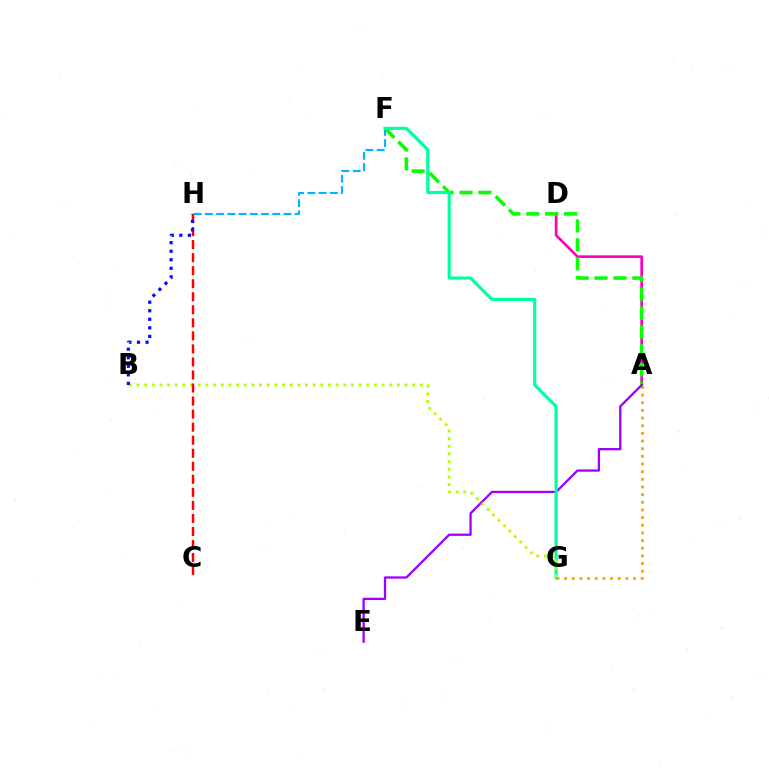{('A', 'D'): [{'color': '#ff00bd', 'line_style': 'solid', 'thickness': 1.94}], ('A', 'F'): [{'color': '#08ff00', 'line_style': 'dashed', 'thickness': 2.57}], ('A', 'G'): [{'color': '#ffa500', 'line_style': 'dotted', 'thickness': 2.08}], ('F', 'H'): [{'color': '#00b5ff', 'line_style': 'dashed', 'thickness': 1.53}], ('A', 'E'): [{'color': '#9b00ff', 'line_style': 'solid', 'thickness': 1.65}], ('F', 'G'): [{'color': '#00ff9d', 'line_style': 'solid', 'thickness': 2.25}], ('B', 'G'): [{'color': '#b3ff00', 'line_style': 'dotted', 'thickness': 2.08}], ('C', 'H'): [{'color': '#ff0000', 'line_style': 'dashed', 'thickness': 1.77}], ('B', 'H'): [{'color': '#0010ff', 'line_style': 'dotted', 'thickness': 2.32}]}